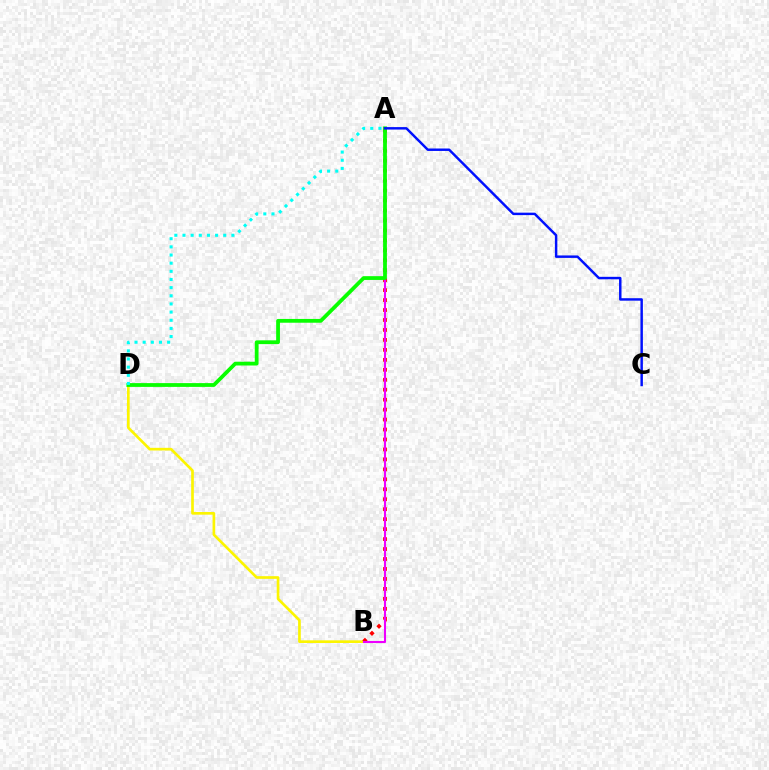{('B', 'D'): [{'color': '#fcf500', 'line_style': 'solid', 'thickness': 1.92}], ('A', 'B'): [{'color': '#ff0000', 'line_style': 'dotted', 'thickness': 2.71}, {'color': '#ee00ff', 'line_style': 'solid', 'thickness': 1.5}], ('A', 'D'): [{'color': '#08ff00', 'line_style': 'solid', 'thickness': 2.72}, {'color': '#00fff6', 'line_style': 'dotted', 'thickness': 2.22}], ('A', 'C'): [{'color': '#0010ff', 'line_style': 'solid', 'thickness': 1.77}]}